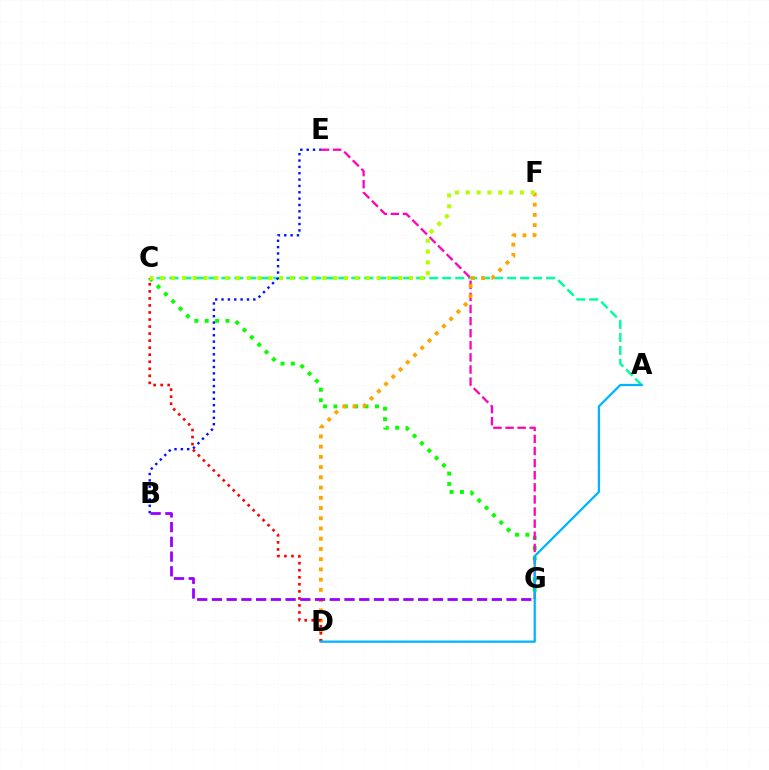{('C', 'G'): [{'color': '#08ff00', 'line_style': 'dotted', 'thickness': 2.82}], ('A', 'C'): [{'color': '#00ff9d', 'line_style': 'dashed', 'thickness': 1.76}], ('E', 'G'): [{'color': '#ff00bd', 'line_style': 'dashed', 'thickness': 1.64}], ('D', 'F'): [{'color': '#ffa500', 'line_style': 'dotted', 'thickness': 2.78}], ('C', 'D'): [{'color': '#ff0000', 'line_style': 'dotted', 'thickness': 1.91}], ('B', 'E'): [{'color': '#0010ff', 'line_style': 'dotted', 'thickness': 1.73}], ('A', 'D'): [{'color': '#00b5ff', 'line_style': 'solid', 'thickness': 1.62}], ('B', 'G'): [{'color': '#9b00ff', 'line_style': 'dashed', 'thickness': 2.0}], ('C', 'F'): [{'color': '#b3ff00', 'line_style': 'dotted', 'thickness': 2.94}]}